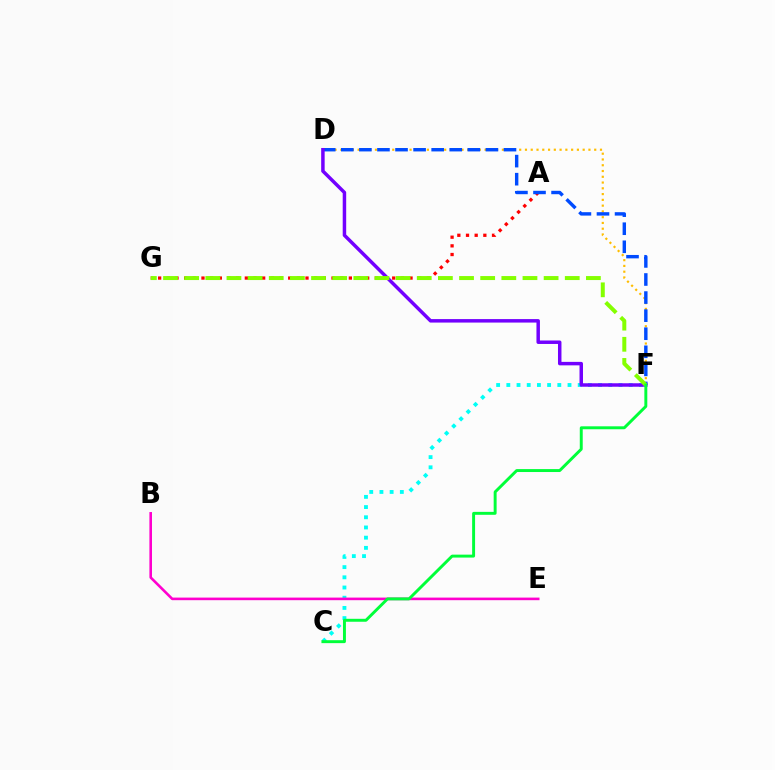{('A', 'G'): [{'color': '#ff0000', 'line_style': 'dotted', 'thickness': 2.36}], ('C', 'F'): [{'color': '#00fff6', 'line_style': 'dotted', 'thickness': 2.77}, {'color': '#00ff39', 'line_style': 'solid', 'thickness': 2.11}], ('D', 'F'): [{'color': '#ffbd00', 'line_style': 'dotted', 'thickness': 1.57}, {'color': '#004bff', 'line_style': 'dashed', 'thickness': 2.46}, {'color': '#7200ff', 'line_style': 'solid', 'thickness': 2.5}], ('F', 'G'): [{'color': '#84ff00', 'line_style': 'dashed', 'thickness': 2.87}], ('B', 'E'): [{'color': '#ff00cf', 'line_style': 'solid', 'thickness': 1.87}]}